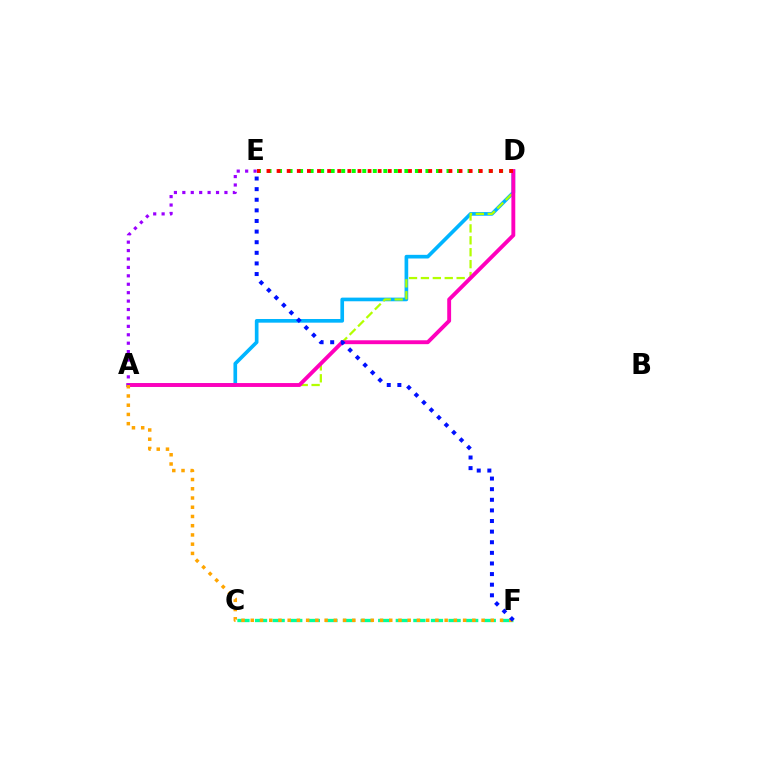{('C', 'F'): [{'color': '#00ff9d', 'line_style': 'dashed', 'thickness': 2.39}], ('A', 'D'): [{'color': '#00b5ff', 'line_style': 'solid', 'thickness': 2.63}, {'color': '#b3ff00', 'line_style': 'dashed', 'thickness': 1.62}, {'color': '#ff00bd', 'line_style': 'solid', 'thickness': 2.79}], ('D', 'E'): [{'color': '#08ff00', 'line_style': 'dotted', 'thickness': 2.86}, {'color': '#ff0000', 'line_style': 'dotted', 'thickness': 2.75}], ('A', 'F'): [{'color': '#ffa500', 'line_style': 'dotted', 'thickness': 2.51}], ('E', 'F'): [{'color': '#0010ff', 'line_style': 'dotted', 'thickness': 2.88}], ('A', 'E'): [{'color': '#9b00ff', 'line_style': 'dotted', 'thickness': 2.29}]}